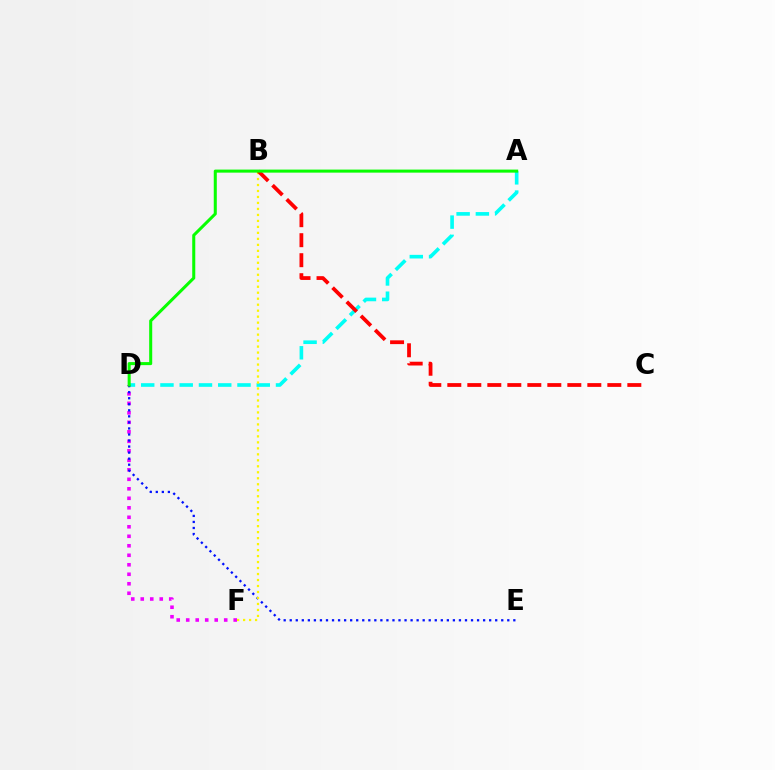{('D', 'F'): [{'color': '#ee00ff', 'line_style': 'dotted', 'thickness': 2.58}], ('A', 'D'): [{'color': '#00fff6', 'line_style': 'dashed', 'thickness': 2.62}, {'color': '#08ff00', 'line_style': 'solid', 'thickness': 2.19}], ('D', 'E'): [{'color': '#0010ff', 'line_style': 'dotted', 'thickness': 1.64}], ('B', 'F'): [{'color': '#fcf500', 'line_style': 'dotted', 'thickness': 1.63}], ('B', 'C'): [{'color': '#ff0000', 'line_style': 'dashed', 'thickness': 2.72}]}